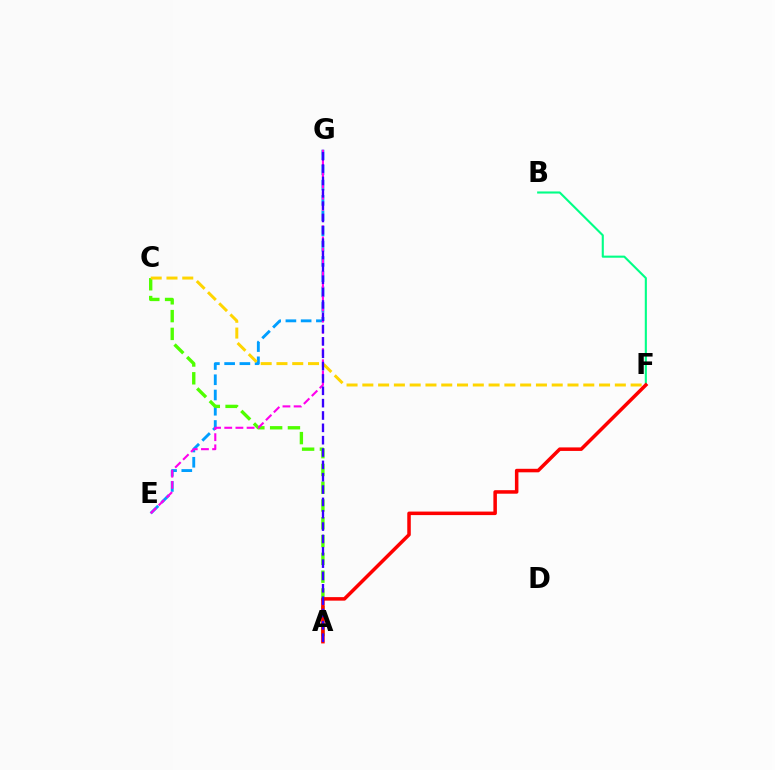{('E', 'G'): [{'color': '#009eff', 'line_style': 'dashed', 'thickness': 2.07}, {'color': '#ff00ed', 'line_style': 'dashed', 'thickness': 1.52}], ('B', 'F'): [{'color': '#00ff86', 'line_style': 'solid', 'thickness': 1.52}], ('A', 'C'): [{'color': '#4fff00', 'line_style': 'dashed', 'thickness': 2.42}], ('C', 'F'): [{'color': '#ffd500', 'line_style': 'dashed', 'thickness': 2.14}], ('A', 'F'): [{'color': '#ff0000', 'line_style': 'solid', 'thickness': 2.53}], ('A', 'G'): [{'color': '#3700ff', 'line_style': 'dashed', 'thickness': 1.68}]}